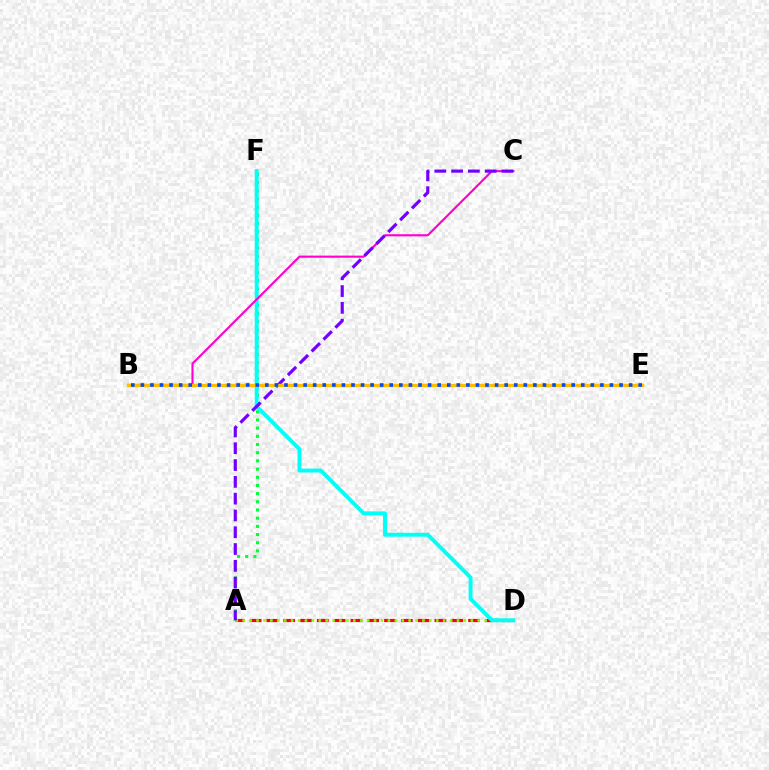{('A', 'F'): [{'color': '#00ff39', 'line_style': 'dotted', 'thickness': 2.22}], ('A', 'D'): [{'color': '#ff0000', 'line_style': 'dashed', 'thickness': 2.28}, {'color': '#84ff00', 'line_style': 'dotted', 'thickness': 1.88}], ('D', 'F'): [{'color': '#00fff6', 'line_style': 'solid', 'thickness': 2.82}], ('B', 'C'): [{'color': '#ff00cf', 'line_style': 'solid', 'thickness': 1.53}], ('A', 'C'): [{'color': '#7200ff', 'line_style': 'dashed', 'thickness': 2.28}], ('B', 'E'): [{'color': '#ffbd00', 'line_style': 'solid', 'thickness': 2.44}, {'color': '#004bff', 'line_style': 'dotted', 'thickness': 2.6}]}